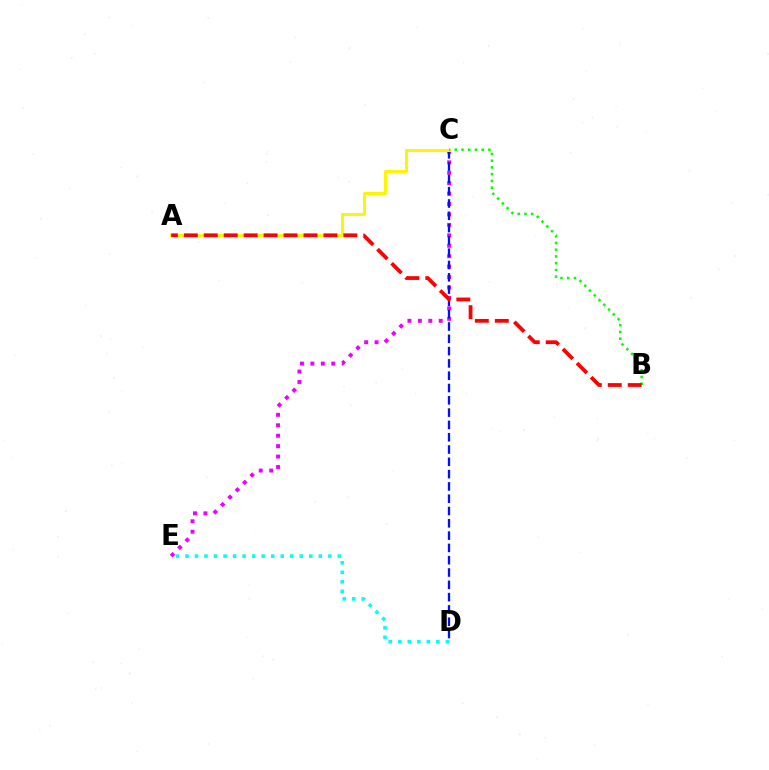{('C', 'E'): [{'color': '#ee00ff', 'line_style': 'dotted', 'thickness': 2.83}], ('C', 'D'): [{'color': '#0010ff', 'line_style': 'dashed', 'thickness': 1.67}], ('D', 'E'): [{'color': '#00fff6', 'line_style': 'dotted', 'thickness': 2.59}], ('A', 'C'): [{'color': '#fcf500', 'line_style': 'solid', 'thickness': 2.14}], ('B', 'C'): [{'color': '#08ff00', 'line_style': 'dotted', 'thickness': 1.83}], ('A', 'B'): [{'color': '#ff0000', 'line_style': 'dashed', 'thickness': 2.71}]}